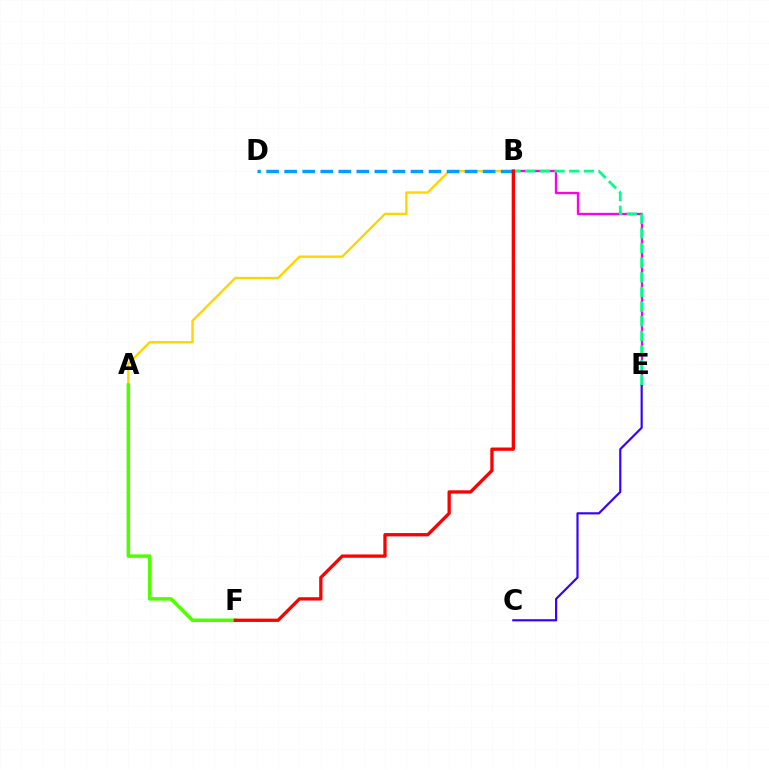{('B', 'E'): [{'color': '#ff00ed', 'line_style': 'solid', 'thickness': 1.69}, {'color': '#00ff86', 'line_style': 'dashed', 'thickness': 1.99}], ('A', 'B'): [{'color': '#ffd500', 'line_style': 'solid', 'thickness': 1.71}], ('A', 'F'): [{'color': '#4fff00', 'line_style': 'solid', 'thickness': 2.54}], ('B', 'D'): [{'color': '#009eff', 'line_style': 'dashed', 'thickness': 2.45}], ('C', 'E'): [{'color': '#3700ff', 'line_style': 'solid', 'thickness': 1.56}], ('B', 'F'): [{'color': '#ff0000', 'line_style': 'solid', 'thickness': 2.38}]}